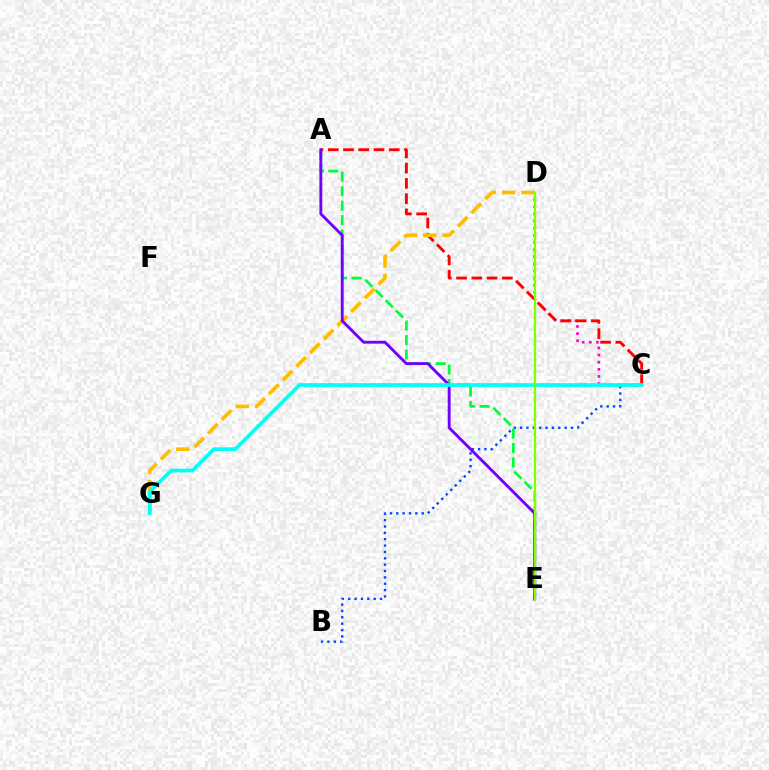{('C', 'D'): [{'color': '#ff00cf', 'line_style': 'dotted', 'thickness': 1.94}], ('A', 'C'): [{'color': '#ff0000', 'line_style': 'dashed', 'thickness': 2.07}], ('B', 'C'): [{'color': '#004bff', 'line_style': 'dotted', 'thickness': 1.73}], ('A', 'E'): [{'color': '#00ff39', 'line_style': 'dashed', 'thickness': 1.96}, {'color': '#7200ff', 'line_style': 'solid', 'thickness': 2.07}], ('D', 'G'): [{'color': '#ffbd00', 'line_style': 'dashed', 'thickness': 2.63}], ('C', 'G'): [{'color': '#00fff6', 'line_style': 'solid', 'thickness': 2.66}], ('D', 'E'): [{'color': '#84ff00', 'line_style': 'solid', 'thickness': 1.63}]}